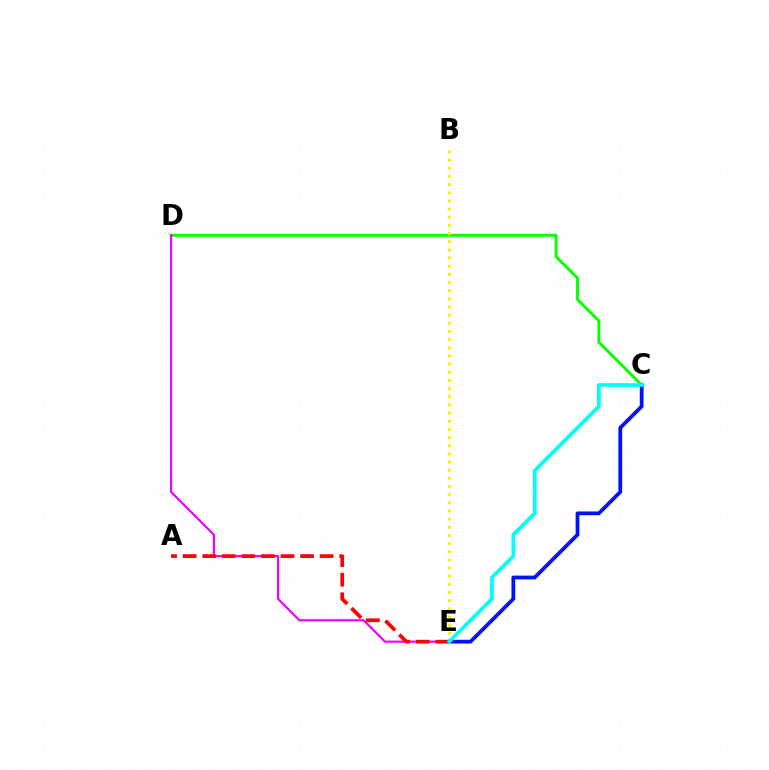{('C', 'D'): [{'color': '#08ff00', 'line_style': 'solid', 'thickness': 2.1}], ('D', 'E'): [{'color': '#ee00ff', 'line_style': 'solid', 'thickness': 1.56}], ('A', 'E'): [{'color': '#ff0000', 'line_style': 'dashed', 'thickness': 2.66}], ('B', 'E'): [{'color': '#fcf500', 'line_style': 'dotted', 'thickness': 2.22}], ('C', 'E'): [{'color': '#0010ff', 'line_style': 'solid', 'thickness': 2.71}, {'color': '#00fff6', 'line_style': 'solid', 'thickness': 2.68}]}